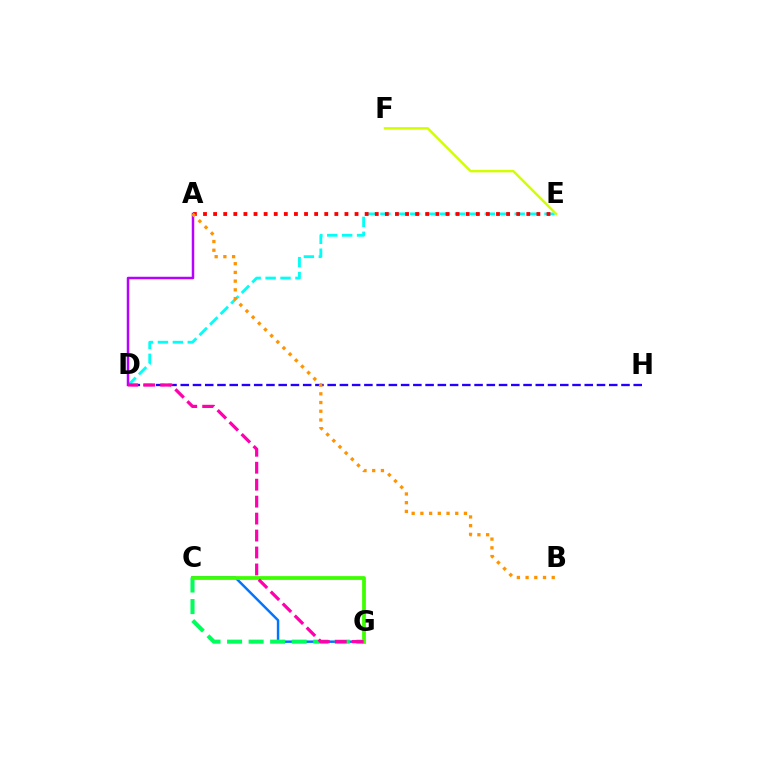{('D', 'E'): [{'color': '#00fff6', 'line_style': 'dashed', 'thickness': 2.03}], ('C', 'G'): [{'color': '#0074ff', 'line_style': 'solid', 'thickness': 1.77}, {'color': '#00ff5c', 'line_style': 'dashed', 'thickness': 2.93}, {'color': '#3dff00', 'line_style': 'solid', 'thickness': 2.71}], ('E', 'F'): [{'color': '#d1ff00', 'line_style': 'solid', 'thickness': 1.76}], ('A', 'D'): [{'color': '#b900ff', 'line_style': 'solid', 'thickness': 1.8}], ('A', 'E'): [{'color': '#ff0000', 'line_style': 'dotted', 'thickness': 2.74}], ('D', 'H'): [{'color': '#2500ff', 'line_style': 'dashed', 'thickness': 1.66}], ('A', 'B'): [{'color': '#ff9400', 'line_style': 'dotted', 'thickness': 2.37}], ('D', 'G'): [{'color': '#ff00ac', 'line_style': 'dashed', 'thickness': 2.3}]}